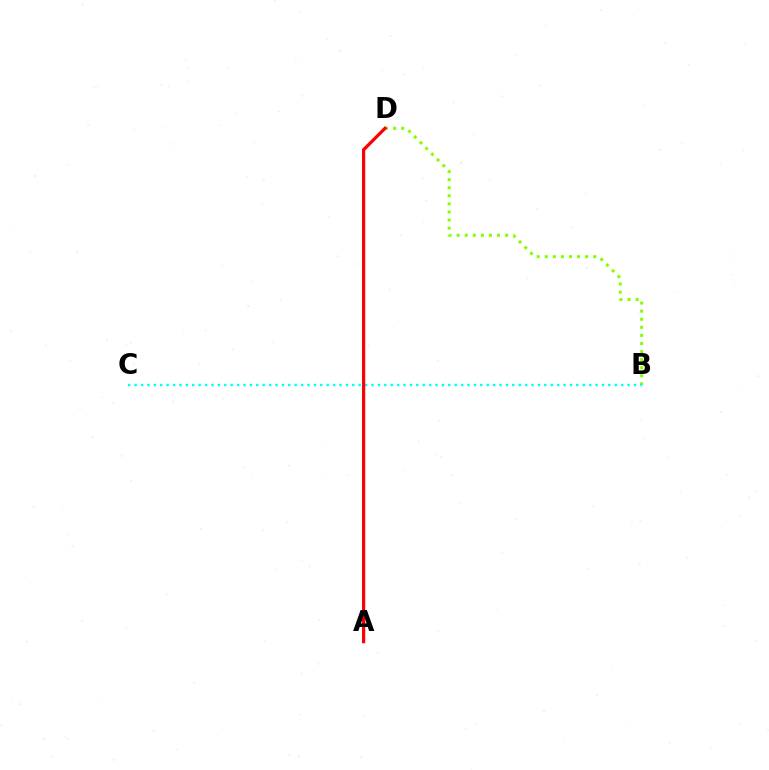{('B', 'D'): [{'color': '#84ff00', 'line_style': 'dotted', 'thickness': 2.2}], ('B', 'C'): [{'color': '#00fff6', 'line_style': 'dotted', 'thickness': 1.74}], ('A', 'D'): [{'color': '#7200ff', 'line_style': 'dashed', 'thickness': 1.64}, {'color': '#ff0000', 'line_style': 'solid', 'thickness': 2.32}]}